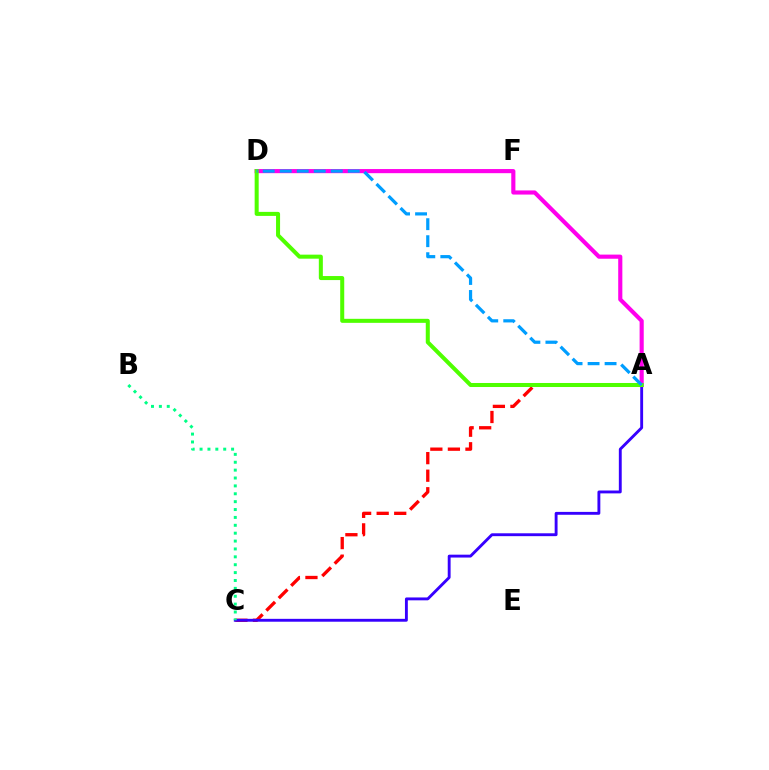{('A', 'C'): [{'color': '#ff0000', 'line_style': 'dashed', 'thickness': 2.38}, {'color': '#3700ff', 'line_style': 'solid', 'thickness': 2.07}], ('D', 'F'): [{'color': '#ffd500', 'line_style': 'dotted', 'thickness': 1.75}], ('A', 'D'): [{'color': '#ff00ed', 'line_style': 'solid', 'thickness': 2.97}, {'color': '#4fff00', 'line_style': 'solid', 'thickness': 2.9}, {'color': '#009eff', 'line_style': 'dashed', 'thickness': 2.31}], ('B', 'C'): [{'color': '#00ff86', 'line_style': 'dotted', 'thickness': 2.14}]}